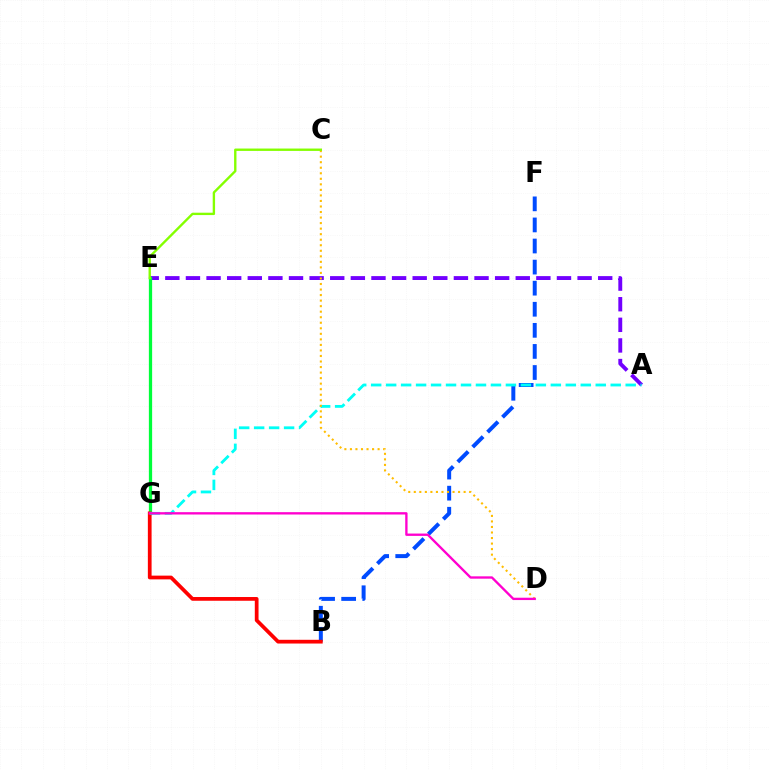{('B', 'F'): [{'color': '#004bff', 'line_style': 'dashed', 'thickness': 2.86}], ('A', 'E'): [{'color': '#7200ff', 'line_style': 'dashed', 'thickness': 2.8}], ('E', 'G'): [{'color': '#00ff39', 'line_style': 'solid', 'thickness': 2.35}], ('B', 'G'): [{'color': '#ff0000', 'line_style': 'solid', 'thickness': 2.69}], ('A', 'G'): [{'color': '#00fff6', 'line_style': 'dashed', 'thickness': 2.03}], ('C', 'D'): [{'color': '#ffbd00', 'line_style': 'dotted', 'thickness': 1.5}], ('C', 'E'): [{'color': '#84ff00', 'line_style': 'solid', 'thickness': 1.71}], ('D', 'G'): [{'color': '#ff00cf', 'line_style': 'solid', 'thickness': 1.68}]}